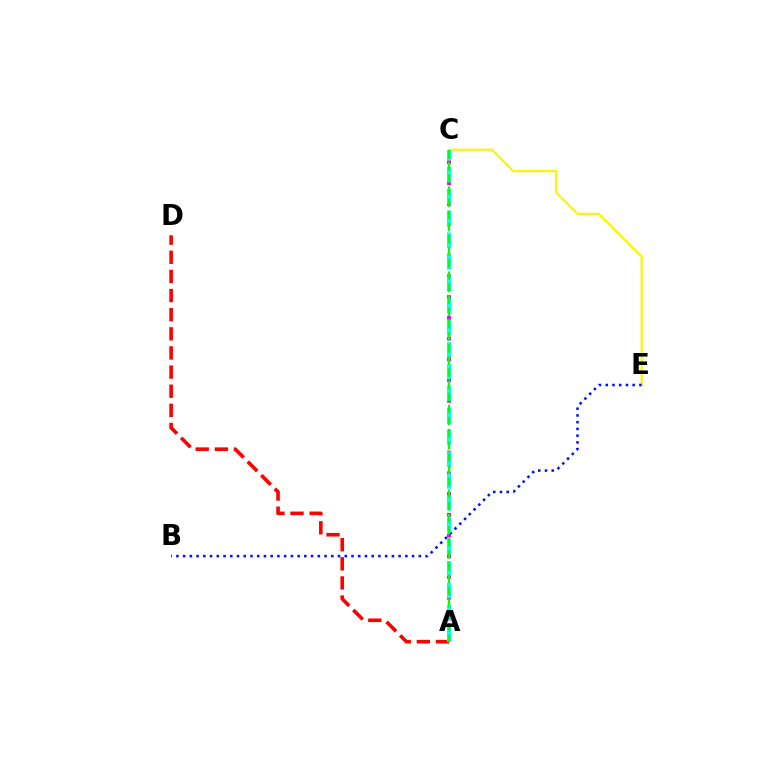{('A', 'C'): [{'color': '#ee00ff', 'line_style': 'dotted', 'thickness': 2.82}, {'color': '#00fff6', 'line_style': 'dashed', 'thickness': 2.98}, {'color': '#08ff00', 'line_style': 'dashed', 'thickness': 1.65}], ('C', 'E'): [{'color': '#fcf500', 'line_style': 'solid', 'thickness': 1.55}], ('A', 'D'): [{'color': '#ff0000', 'line_style': 'dashed', 'thickness': 2.6}], ('B', 'E'): [{'color': '#0010ff', 'line_style': 'dotted', 'thickness': 1.83}]}